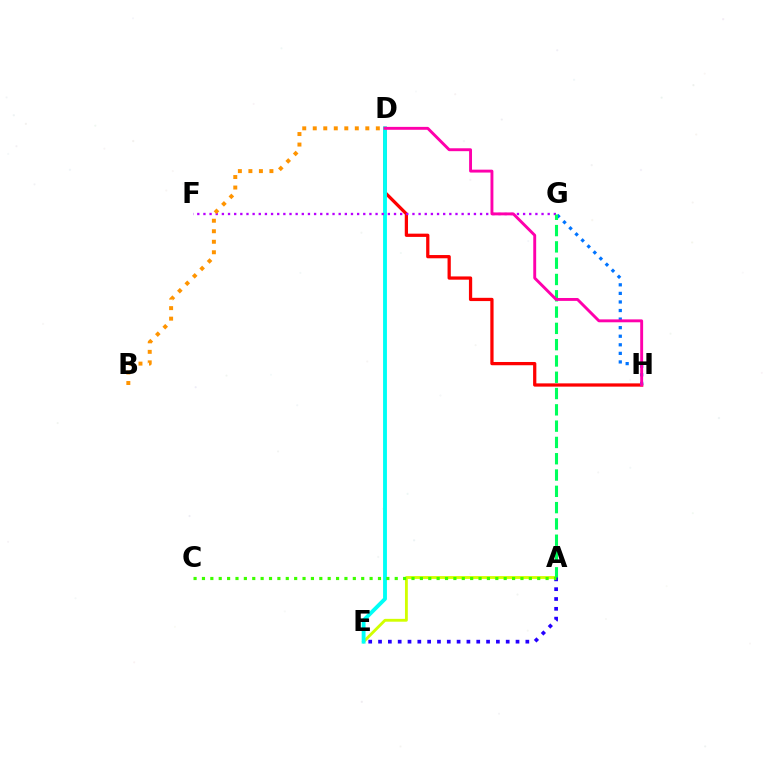{('D', 'H'): [{'color': '#ff0000', 'line_style': 'solid', 'thickness': 2.34}, {'color': '#ff00ac', 'line_style': 'solid', 'thickness': 2.09}], ('A', 'E'): [{'color': '#d1ff00', 'line_style': 'solid', 'thickness': 2.05}, {'color': '#2500ff', 'line_style': 'dotted', 'thickness': 2.67}], ('D', 'E'): [{'color': '#00fff6', 'line_style': 'solid', 'thickness': 2.78}], ('F', 'G'): [{'color': '#b900ff', 'line_style': 'dotted', 'thickness': 1.67}], ('G', 'H'): [{'color': '#0074ff', 'line_style': 'dotted', 'thickness': 2.33}], ('A', 'G'): [{'color': '#00ff5c', 'line_style': 'dashed', 'thickness': 2.21}], ('A', 'C'): [{'color': '#3dff00', 'line_style': 'dotted', 'thickness': 2.28}], ('B', 'D'): [{'color': '#ff9400', 'line_style': 'dotted', 'thickness': 2.86}]}